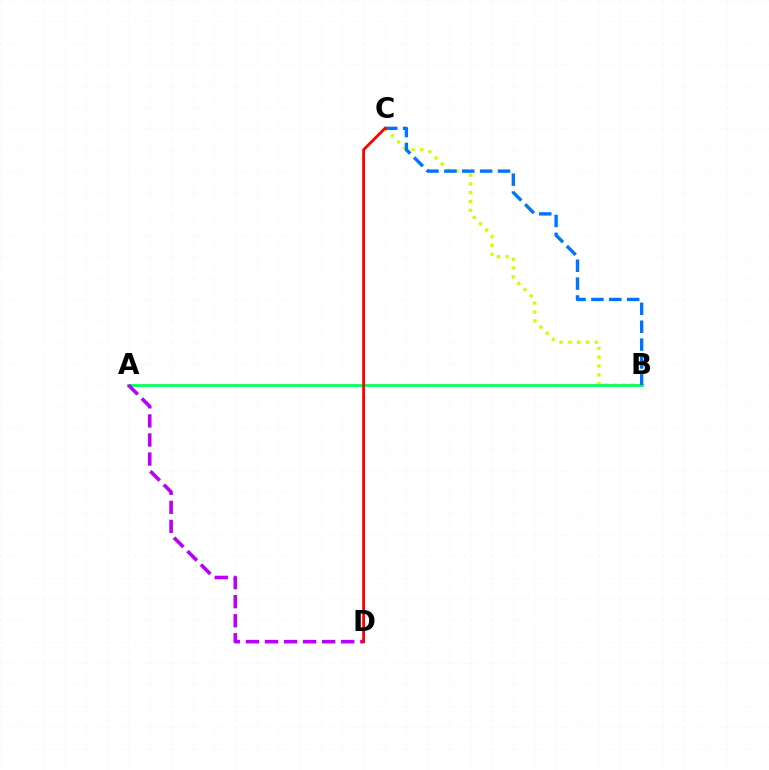{('B', 'C'): [{'color': '#d1ff00', 'line_style': 'dotted', 'thickness': 2.39}, {'color': '#0074ff', 'line_style': 'dashed', 'thickness': 2.43}], ('A', 'B'): [{'color': '#00ff5c', 'line_style': 'solid', 'thickness': 1.98}], ('A', 'D'): [{'color': '#b900ff', 'line_style': 'dashed', 'thickness': 2.59}], ('C', 'D'): [{'color': '#ff0000', 'line_style': 'solid', 'thickness': 2.03}]}